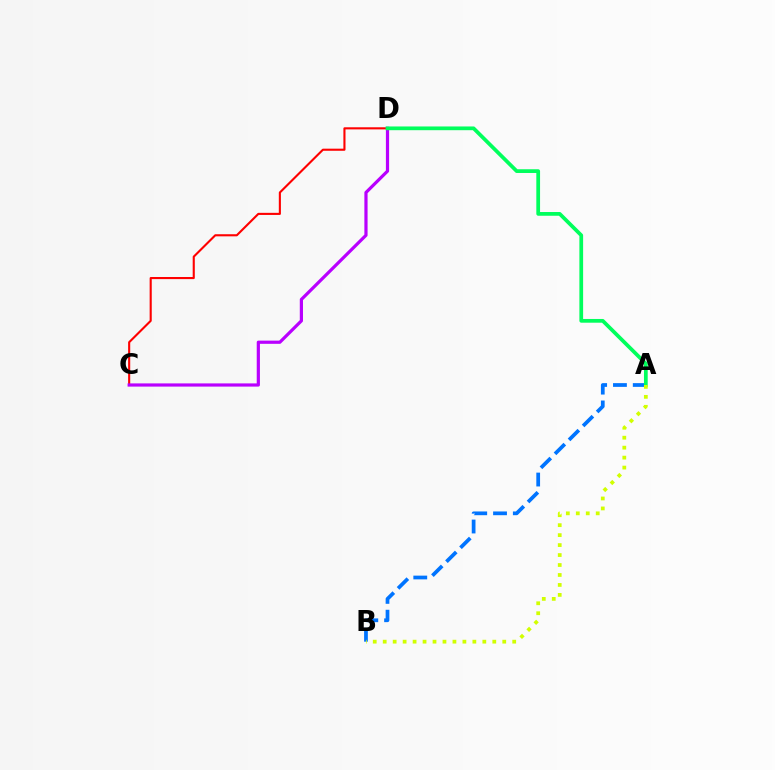{('C', 'D'): [{'color': '#ff0000', 'line_style': 'solid', 'thickness': 1.52}, {'color': '#b900ff', 'line_style': 'solid', 'thickness': 2.31}], ('A', 'B'): [{'color': '#0074ff', 'line_style': 'dashed', 'thickness': 2.69}, {'color': '#d1ff00', 'line_style': 'dotted', 'thickness': 2.71}], ('A', 'D'): [{'color': '#00ff5c', 'line_style': 'solid', 'thickness': 2.69}]}